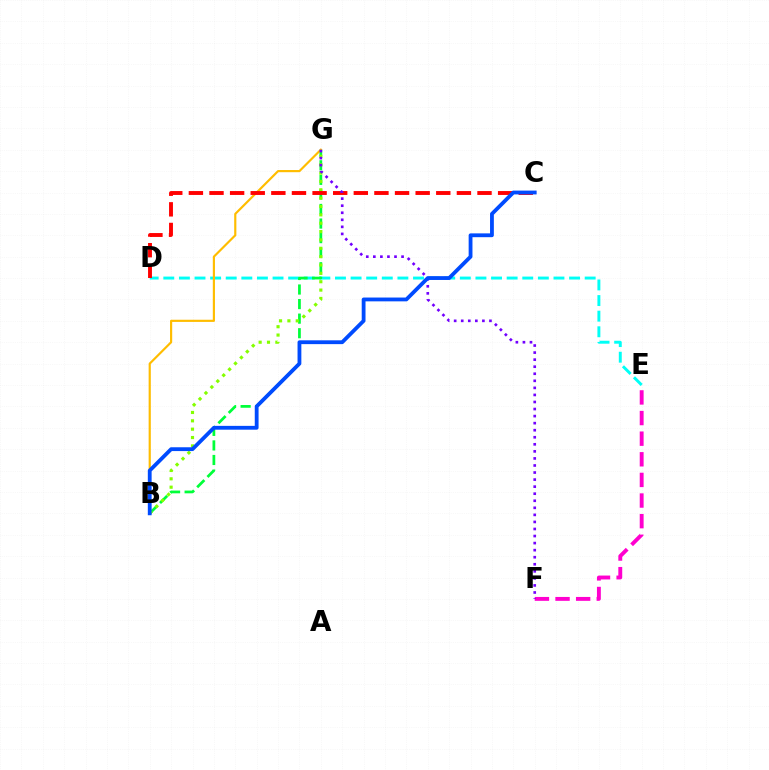{('D', 'E'): [{'color': '#00fff6', 'line_style': 'dashed', 'thickness': 2.12}], ('B', 'G'): [{'color': '#00ff39', 'line_style': 'dashed', 'thickness': 1.98}, {'color': '#ffbd00', 'line_style': 'solid', 'thickness': 1.56}, {'color': '#84ff00', 'line_style': 'dotted', 'thickness': 2.27}], ('E', 'F'): [{'color': '#ff00cf', 'line_style': 'dashed', 'thickness': 2.8}], ('C', 'D'): [{'color': '#ff0000', 'line_style': 'dashed', 'thickness': 2.8}], ('F', 'G'): [{'color': '#7200ff', 'line_style': 'dotted', 'thickness': 1.92}], ('B', 'C'): [{'color': '#004bff', 'line_style': 'solid', 'thickness': 2.74}]}